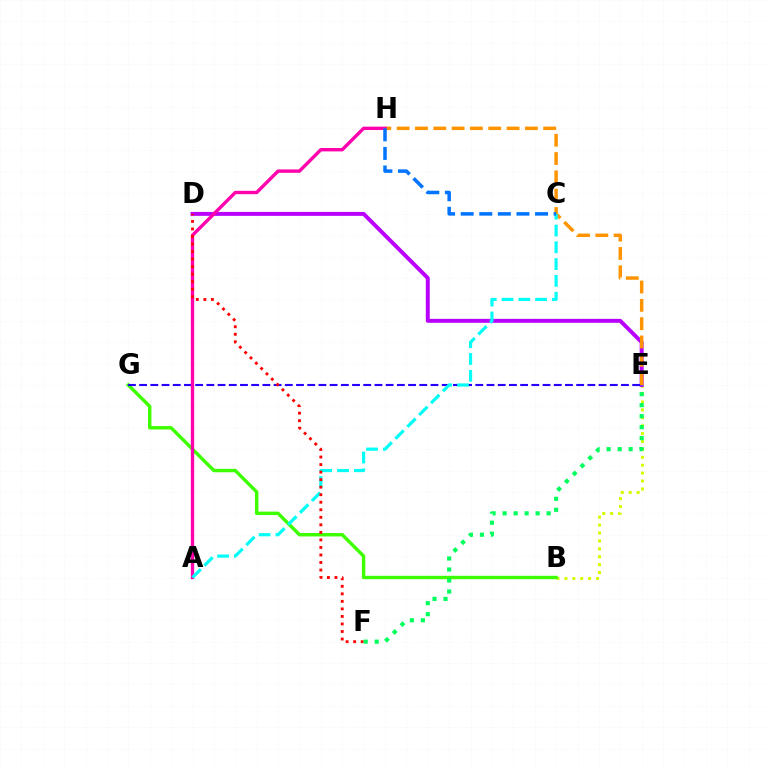{('B', 'E'): [{'color': '#d1ff00', 'line_style': 'dotted', 'thickness': 2.15}], ('B', 'G'): [{'color': '#3dff00', 'line_style': 'solid', 'thickness': 2.46}], ('D', 'E'): [{'color': '#b900ff', 'line_style': 'solid', 'thickness': 2.84}], ('E', 'H'): [{'color': '#ff9400', 'line_style': 'dashed', 'thickness': 2.49}], ('E', 'G'): [{'color': '#2500ff', 'line_style': 'dashed', 'thickness': 1.52}], ('A', 'H'): [{'color': '#ff00ac', 'line_style': 'solid', 'thickness': 2.42}], ('A', 'C'): [{'color': '#00fff6', 'line_style': 'dashed', 'thickness': 2.28}], ('D', 'F'): [{'color': '#ff0000', 'line_style': 'dotted', 'thickness': 2.05}], ('C', 'H'): [{'color': '#0074ff', 'line_style': 'dashed', 'thickness': 2.53}], ('E', 'F'): [{'color': '#00ff5c', 'line_style': 'dotted', 'thickness': 2.99}]}